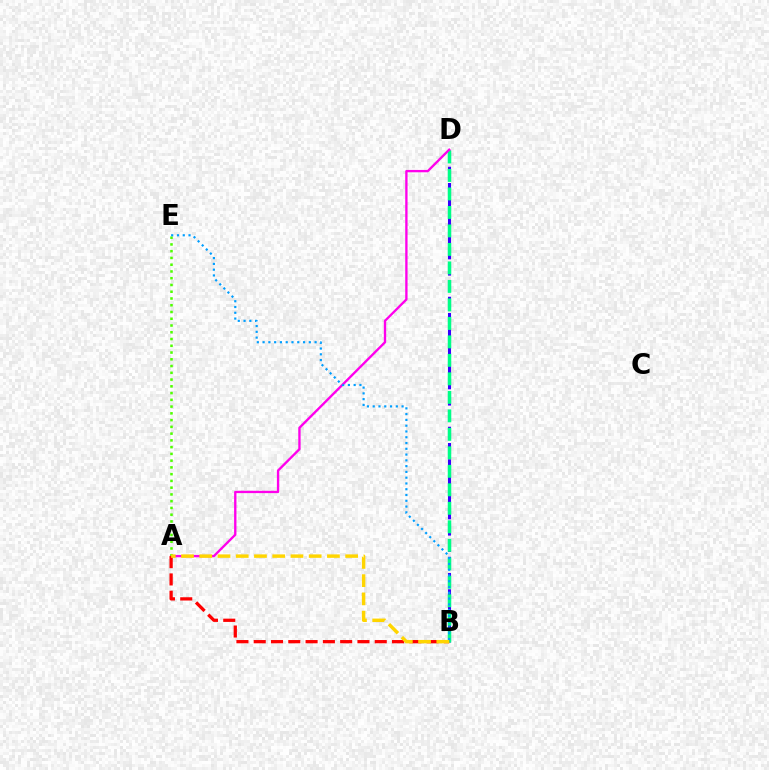{('B', 'D'): [{'color': '#3700ff', 'line_style': 'dashed', 'thickness': 2.21}, {'color': '#00ff86', 'line_style': 'dashed', 'thickness': 2.51}], ('A', 'D'): [{'color': '#ff00ed', 'line_style': 'solid', 'thickness': 1.69}], ('A', 'E'): [{'color': '#4fff00', 'line_style': 'dotted', 'thickness': 1.84}], ('A', 'B'): [{'color': '#ff0000', 'line_style': 'dashed', 'thickness': 2.35}, {'color': '#ffd500', 'line_style': 'dashed', 'thickness': 2.48}], ('B', 'E'): [{'color': '#009eff', 'line_style': 'dotted', 'thickness': 1.57}]}